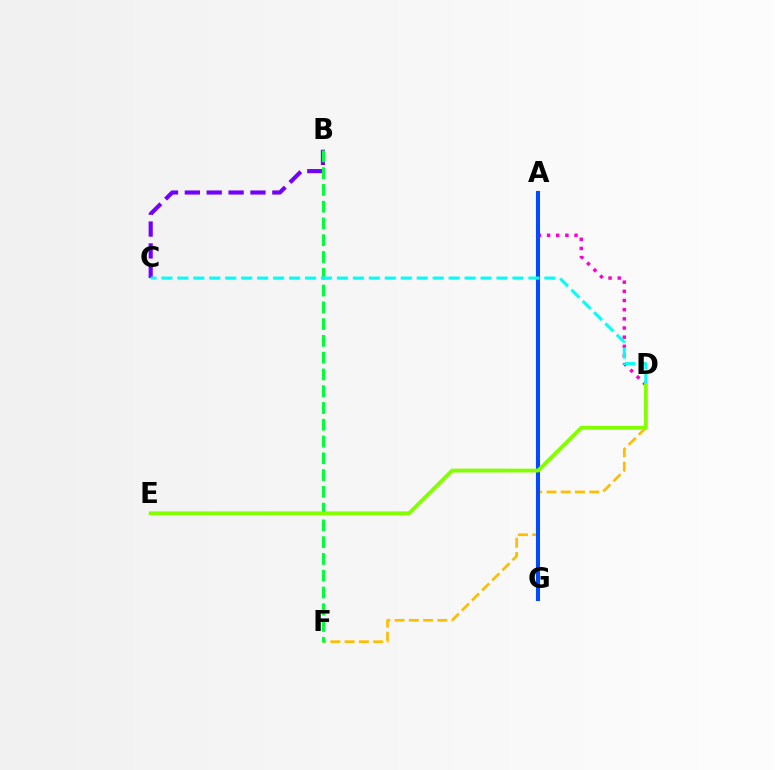{('D', 'F'): [{'color': '#ffbd00', 'line_style': 'dashed', 'thickness': 1.94}], ('B', 'C'): [{'color': '#7200ff', 'line_style': 'dashed', 'thickness': 2.97}], ('A', 'G'): [{'color': '#ff0000', 'line_style': 'solid', 'thickness': 2.07}, {'color': '#004bff', 'line_style': 'solid', 'thickness': 2.93}], ('A', 'D'): [{'color': '#ff00cf', 'line_style': 'dotted', 'thickness': 2.49}], ('B', 'F'): [{'color': '#00ff39', 'line_style': 'dashed', 'thickness': 2.28}], ('C', 'D'): [{'color': '#00fff6', 'line_style': 'dashed', 'thickness': 2.17}], ('D', 'E'): [{'color': '#84ff00', 'line_style': 'solid', 'thickness': 2.76}]}